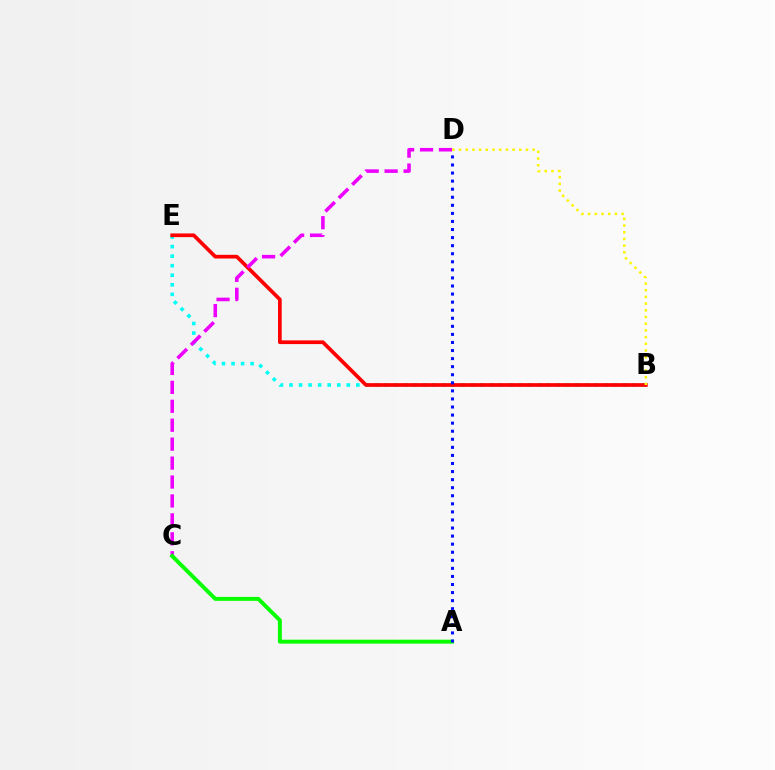{('B', 'E'): [{'color': '#00fff6', 'line_style': 'dotted', 'thickness': 2.59}, {'color': '#ff0000', 'line_style': 'solid', 'thickness': 2.66}], ('C', 'D'): [{'color': '#ee00ff', 'line_style': 'dashed', 'thickness': 2.57}], ('B', 'D'): [{'color': '#fcf500', 'line_style': 'dotted', 'thickness': 1.82}], ('A', 'C'): [{'color': '#08ff00', 'line_style': 'solid', 'thickness': 2.84}], ('A', 'D'): [{'color': '#0010ff', 'line_style': 'dotted', 'thickness': 2.19}]}